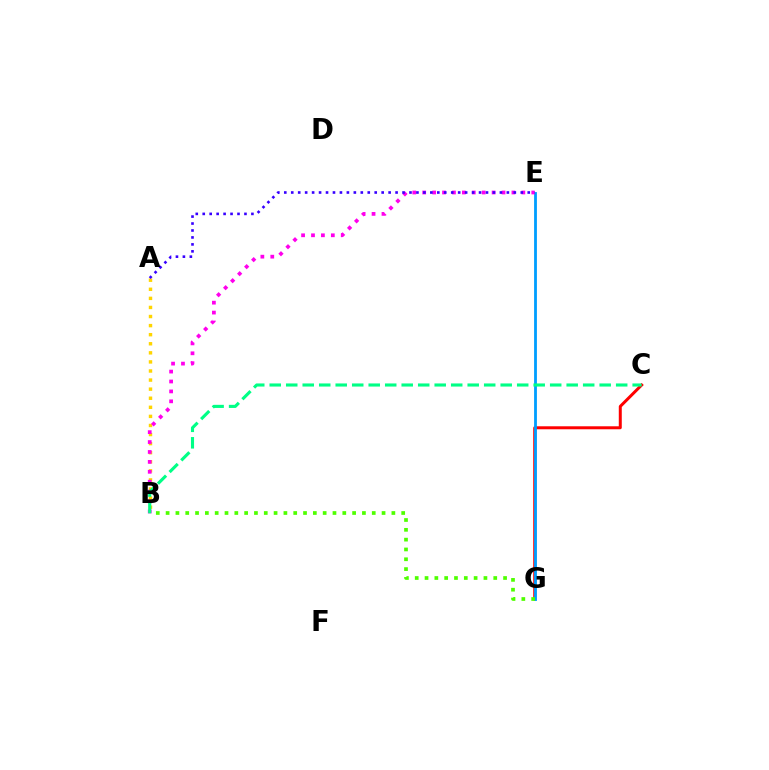{('C', 'G'): [{'color': '#ff0000', 'line_style': 'solid', 'thickness': 2.15}], ('E', 'G'): [{'color': '#009eff', 'line_style': 'solid', 'thickness': 2.02}], ('B', 'G'): [{'color': '#4fff00', 'line_style': 'dotted', 'thickness': 2.67}], ('A', 'B'): [{'color': '#ffd500', 'line_style': 'dotted', 'thickness': 2.47}], ('B', 'E'): [{'color': '#ff00ed', 'line_style': 'dotted', 'thickness': 2.69}], ('A', 'E'): [{'color': '#3700ff', 'line_style': 'dotted', 'thickness': 1.89}], ('B', 'C'): [{'color': '#00ff86', 'line_style': 'dashed', 'thickness': 2.24}]}